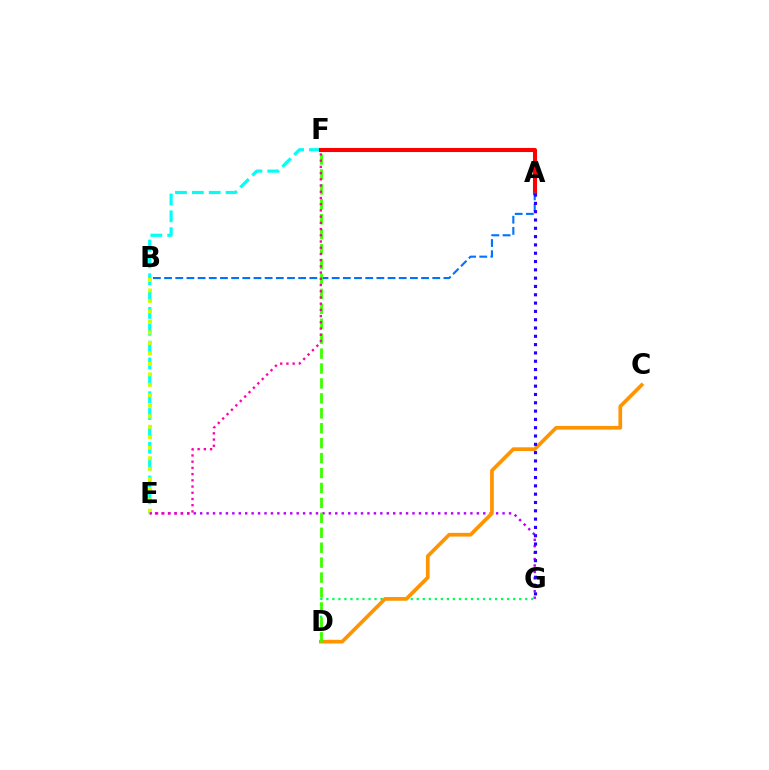{('E', 'G'): [{'color': '#b900ff', 'line_style': 'dotted', 'thickness': 1.75}], ('D', 'G'): [{'color': '#00ff5c', 'line_style': 'dotted', 'thickness': 1.64}], ('E', 'F'): [{'color': '#00fff6', 'line_style': 'dashed', 'thickness': 2.29}, {'color': '#ff00ac', 'line_style': 'dotted', 'thickness': 1.69}], ('C', 'D'): [{'color': '#ff9400', 'line_style': 'solid', 'thickness': 2.67}], ('B', 'E'): [{'color': '#d1ff00', 'line_style': 'dotted', 'thickness': 2.85}], ('A', 'F'): [{'color': '#ff0000', 'line_style': 'solid', 'thickness': 2.93}], ('A', 'B'): [{'color': '#0074ff', 'line_style': 'dashed', 'thickness': 1.52}], ('D', 'F'): [{'color': '#3dff00', 'line_style': 'dashed', 'thickness': 2.03}], ('A', 'G'): [{'color': '#2500ff', 'line_style': 'dotted', 'thickness': 2.26}]}